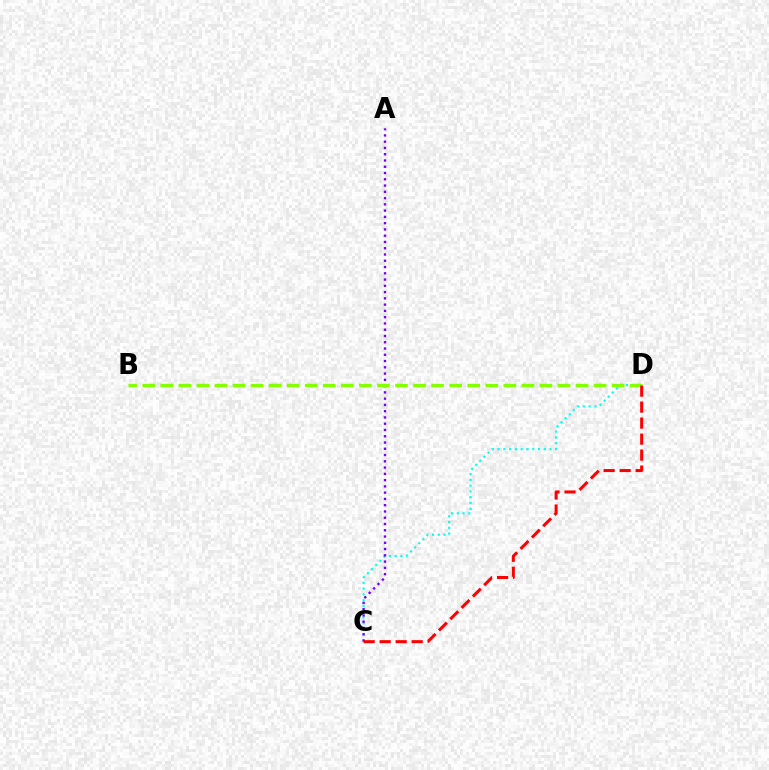{('C', 'D'): [{'color': '#00fff6', 'line_style': 'dotted', 'thickness': 1.57}, {'color': '#ff0000', 'line_style': 'dashed', 'thickness': 2.17}], ('A', 'C'): [{'color': '#7200ff', 'line_style': 'dotted', 'thickness': 1.7}], ('B', 'D'): [{'color': '#84ff00', 'line_style': 'dashed', 'thickness': 2.45}]}